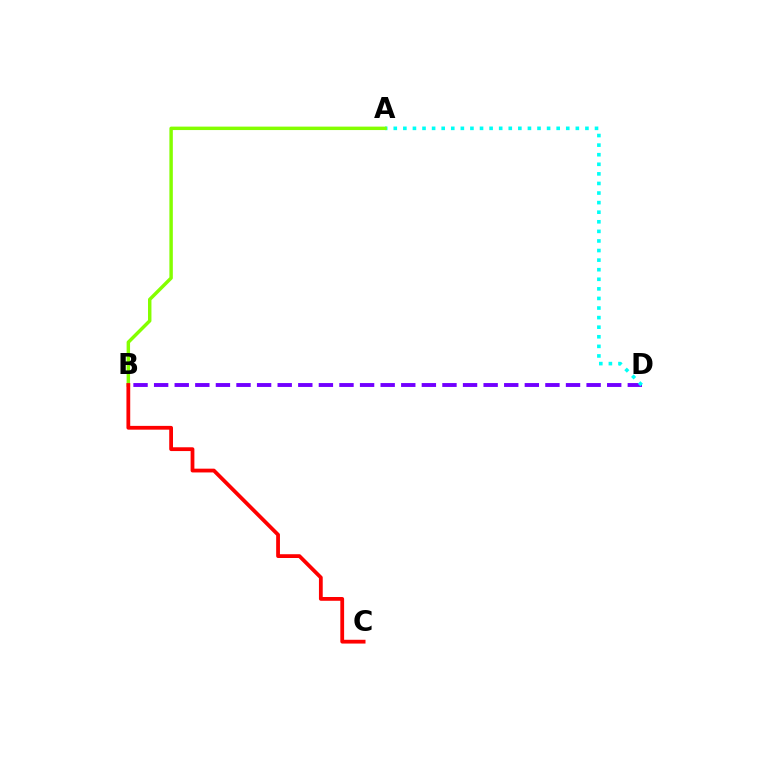{('B', 'D'): [{'color': '#7200ff', 'line_style': 'dashed', 'thickness': 2.8}], ('A', 'D'): [{'color': '#00fff6', 'line_style': 'dotted', 'thickness': 2.6}], ('A', 'B'): [{'color': '#84ff00', 'line_style': 'solid', 'thickness': 2.48}], ('B', 'C'): [{'color': '#ff0000', 'line_style': 'solid', 'thickness': 2.72}]}